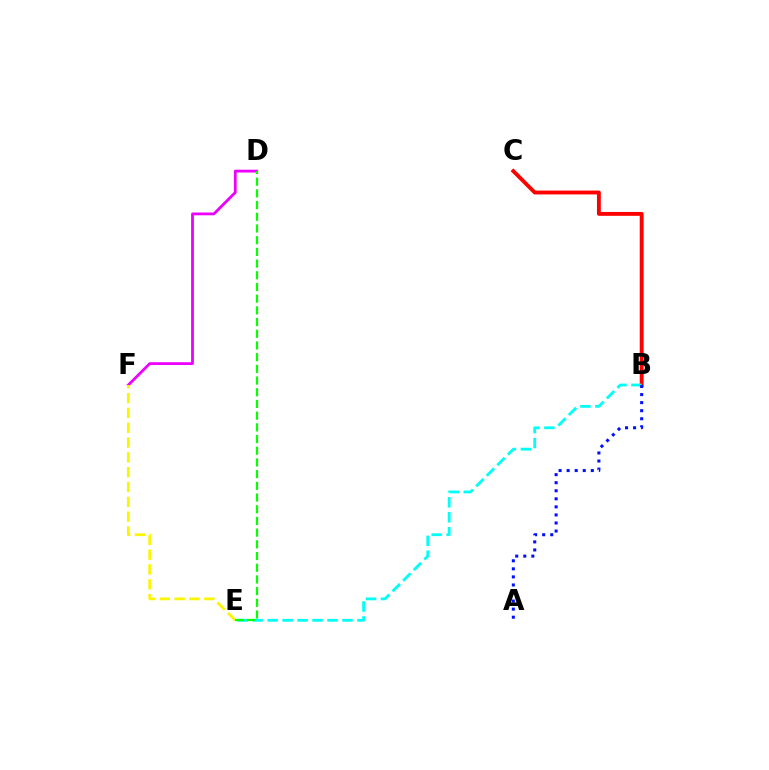{('B', 'C'): [{'color': '#ff0000', 'line_style': 'solid', 'thickness': 2.78}], ('B', 'E'): [{'color': '#00fff6', 'line_style': 'dashed', 'thickness': 2.03}], ('D', 'F'): [{'color': '#ee00ff', 'line_style': 'solid', 'thickness': 2.01}], ('E', 'F'): [{'color': '#fcf500', 'line_style': 'dashed', 'thickness': 2.01}], ('A', 'B'): [{'color': '#0010ff', 'line_style': 'dotted', 'thickness': 2.19}], ('D', 'E'): [{'color': '#08ff00', 'line_style': 'dashed', 'thickness': 1.59}]}